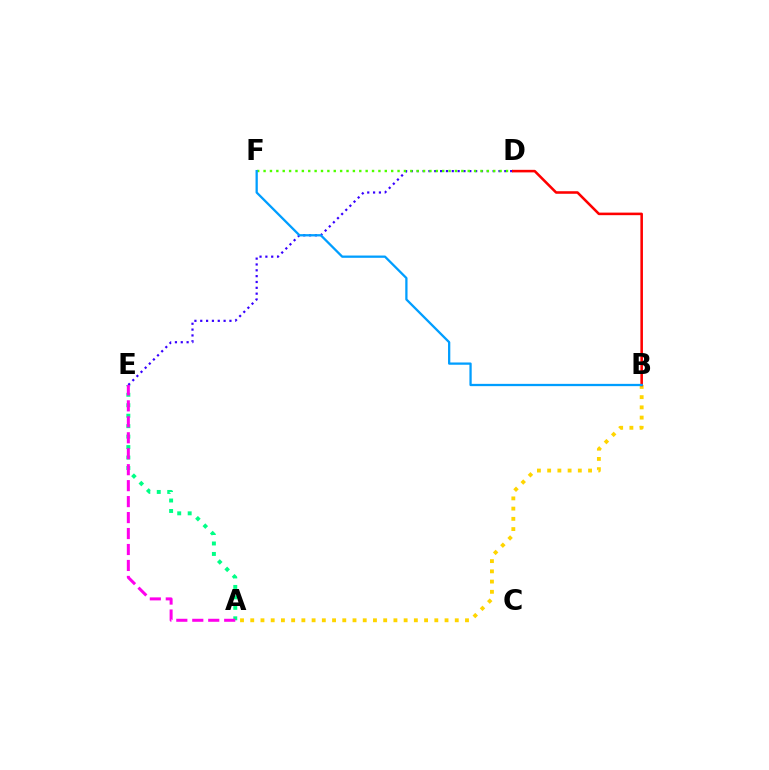{('A', 'B'): [{'color': '#ffd500', 'line_style': 'dotted', 'thickness': 2.78}], ('D', 'E'): [{'color': '#3700ff', 'line_style': 'dotted', 'thickness': 1.59}], ('D', 'F'): [{'color': '#4fff00', 'line_style': 'dotted', 'thickness': 1.73}], ('B', 'D'): [{'color': '#ff0000', 'line_style': 'solid', 'thickness': 1.84}], ('A', 'E'): [{'color': '#00ff86', 'line_style': 'dotted', 'thickness': 2.84}, {'color': '#ff00ed', 'line_style': 'dashed', 'thickness': 2.17}], ('B', 'F'): [{'color': '#009eff', 'line_style': 'solid', 'thickness': 1.64}]}